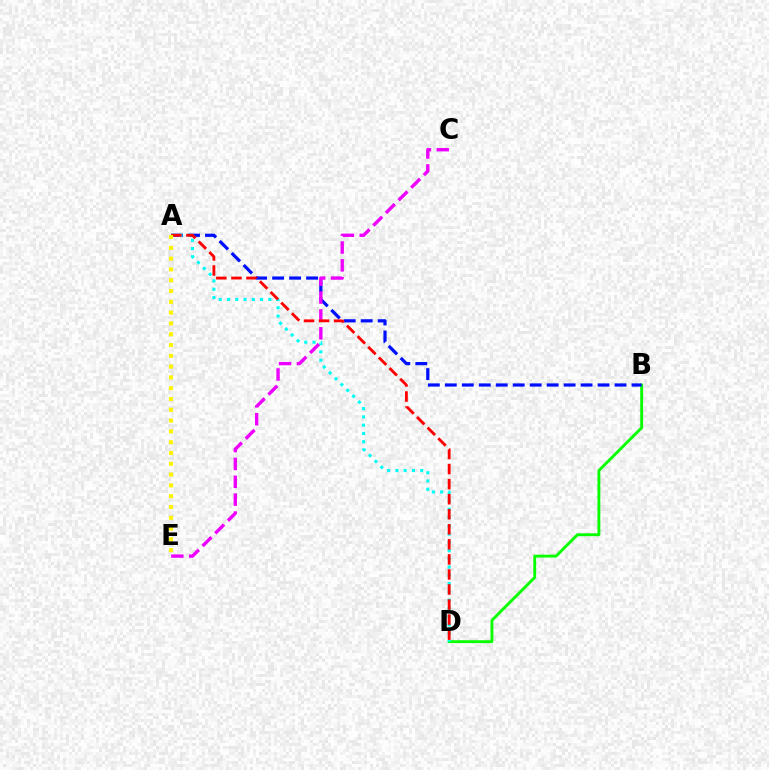{('B', 'D'): [{'color': '#08ff00', 'line_style': 'solid', 'thickness': 2.07}], ('A', 'B'): [{'color': '#0010ff', 'line_style': 'dashed', 'thickness': 2.31}], ('A', 'D'): [{'color': '#00fff6', 'line_style': 'dotted', 'thickness': 2.25}, {'color': '#ff0000', 'line_style': 'dashed', 'thickness': 2.04}], ('C', 'E'): [{'color': '#ee00ff', 'line_style': 'dashed', 'thickness': 2.43}], ('A', 'E'): [{'color': '#fcf500', 'line_style': 'dotted', 'thickness': 2.93}]}